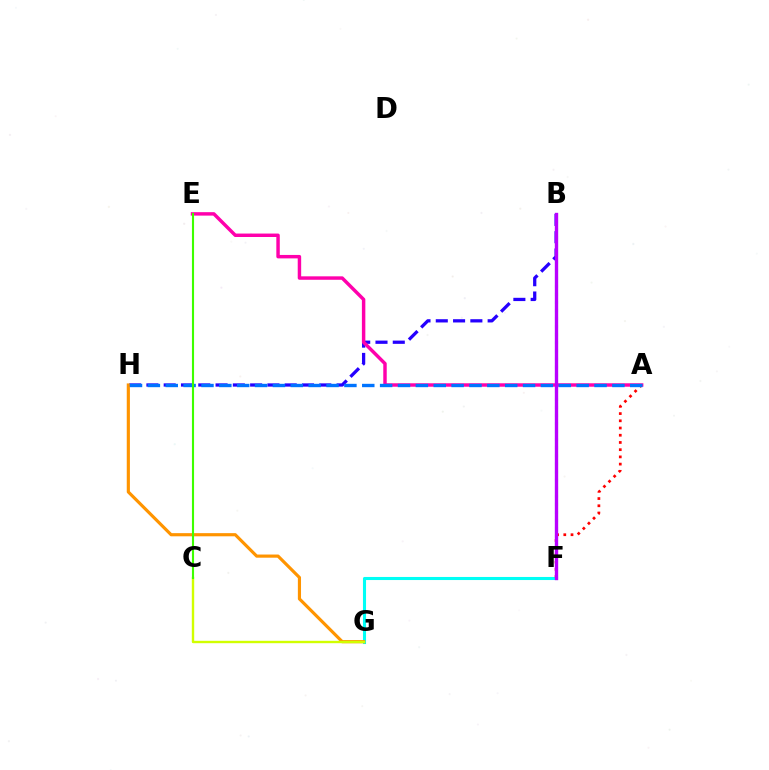{('B', 'F'): [{'color': '#00ff5c', 'line_style': 'dotted', 'thickness': 2.19}, {'color': '#b900ff', 'line_style': 'solid', 'thickness': 2.41}], ('F', 'G'): [{'color': '#00fff6', 'line_style': 'solid', 'thickness': 2.22}], ('A', 'F'): [{'color': '#ff0000', 'line_style': 'dotted', 'thickness': 1.96}], ('B', 'H'): [{'color': '#2500ff', 'line_style': 'dashed', 'thickness': 2.35}], ('G', 'H'): [{'color': '#ff9400', 'line_style': 'solid', 'thickness': 2.27}], ('A', 'E'): [{'color': '#ff00ac', 'line_style': 'solid', 'thickness': 2.48}], ('A', 'H'): [{'color': '#0074ff', 'line_style': 'dashed', 'thickness': 2.43}], ('C', 'G'): [{'color': '#d1ff00', 'line_style': 'solid', 'thickness': 1.72}], ('C', 'E'): [{'color': '#3dff00', 'line_style': 'solid', 'thickness': 1.53}]}